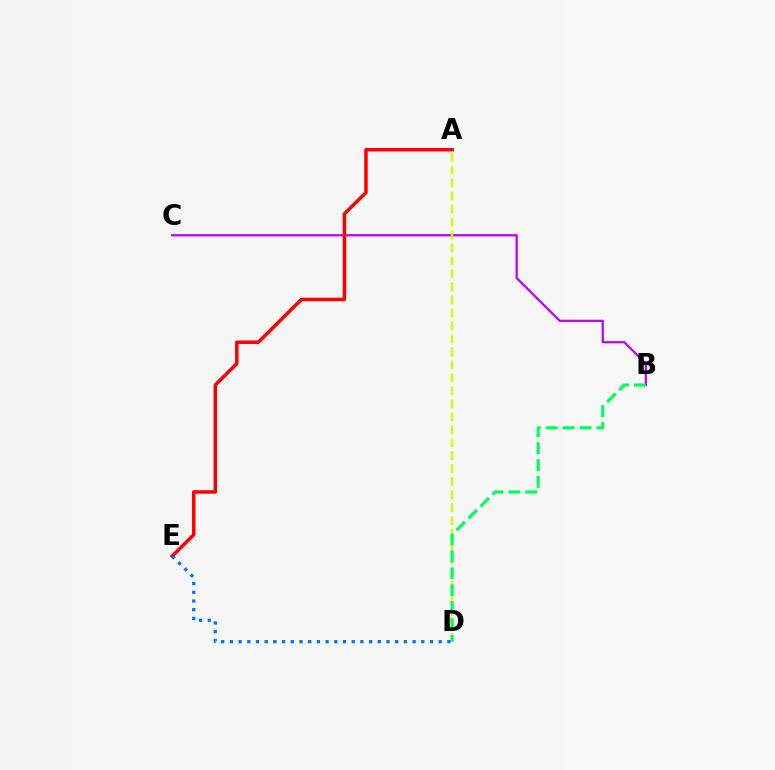{('B', 'C'): [{'color': '#b900ff', 'line_style': 'solid', 'thickness': 1.61}], ('A', 'D'): [{'color': '#d1ff00', 'line_style': 'dashed', 'thickness': 1.76}], ('B', 'D'): [{'color': '#00ff5c', 'line_style': 'dashed', 'thickness': 2.3}], ('A', 'E'): [{'color': '#ff0000', 'line_style': 'solid', 'thickness': 2.52}], ('D', 'E'): [{'color': '#0074ff', 'line_style': 'dotted', 'thickness': 2.36}]}